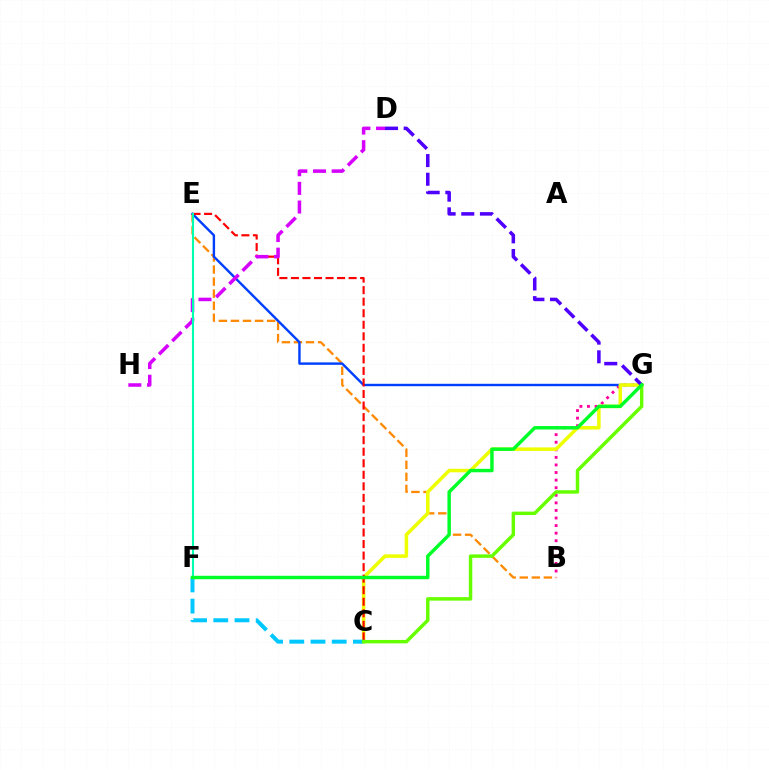{('B', 'G'): [{'color': '#ff00a0', 'line_style': 'dotted', 'thickness': 2.06}], ('B', 'E'): [{'color': '#ff8800', 'line_style': 'dashed', 'thickness': 1.64}], ('E', 'G'): [{'color': '#003fff', 'line_style': 'solid', 'thickness': 1.74}], ('C', 'G'): [{'color': '#eeff00', 'line_style': 'solid', 'thickness': 2.53}, {'color': '#66ff00', 'line_style': 'solid', 'thickness': 2.49}], ('C', 'E'): [{'color': '#ff0000', 'line_style': 'dashed', 'thickness': 1.57}], ('D', 'H'): [{'color': '#d600ff', 'line_style': 'dashed', 'thickness': 2.54}], ('C', 'F'): [{'color': '#00c7ff', 'line_style': 'dashed', 'thickness': 2.88}], ('E', 'F'): [{'color': '#00ffaf', 'line_style': 'solid', 'thickness': 1.53}], ('D', 'G'): [{'color': '#4f00ff', 'line_style': 'dashed', 'thickness': 2.53}], ('F', 'G'): [{'color': '#00ff27', 'line_style': 'solid', 'thickness': 2.47}]}